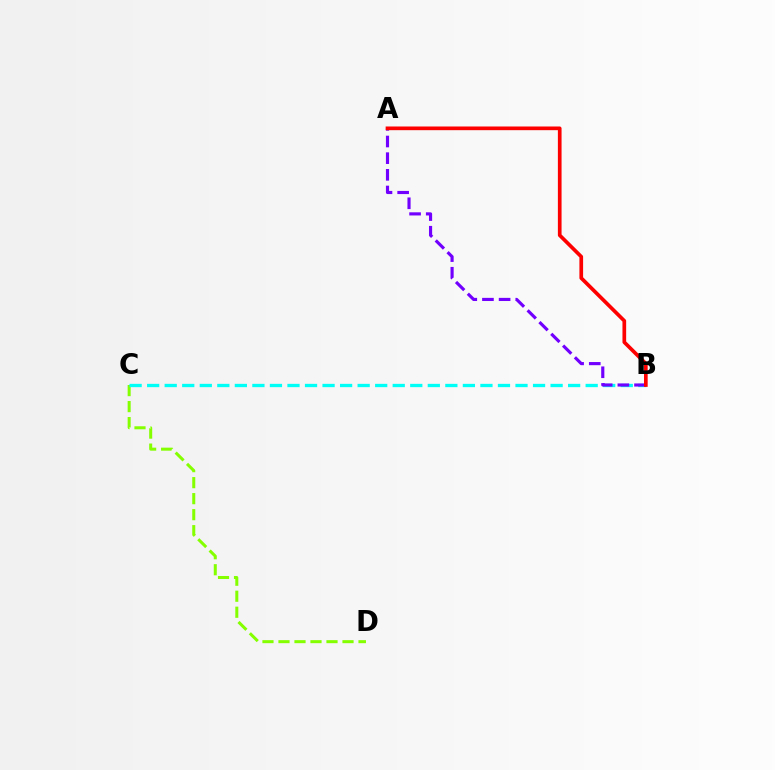{('C', 'D'): [{'color': '#84ff00', 'line_style': 'dashed', 'thickness': 2.17}], ('B', 'C'): [{'color': '#00fff6', 'line_style': 'dashed', 'thickness': 2.38}], ('A', 'B'): [{'color': '#7200ff', 'line_style': 'dashed', 'thickness': 2.26}, {'color': '#ff0000', 'line_style': 'solid', 'thickness': 2.65}]}